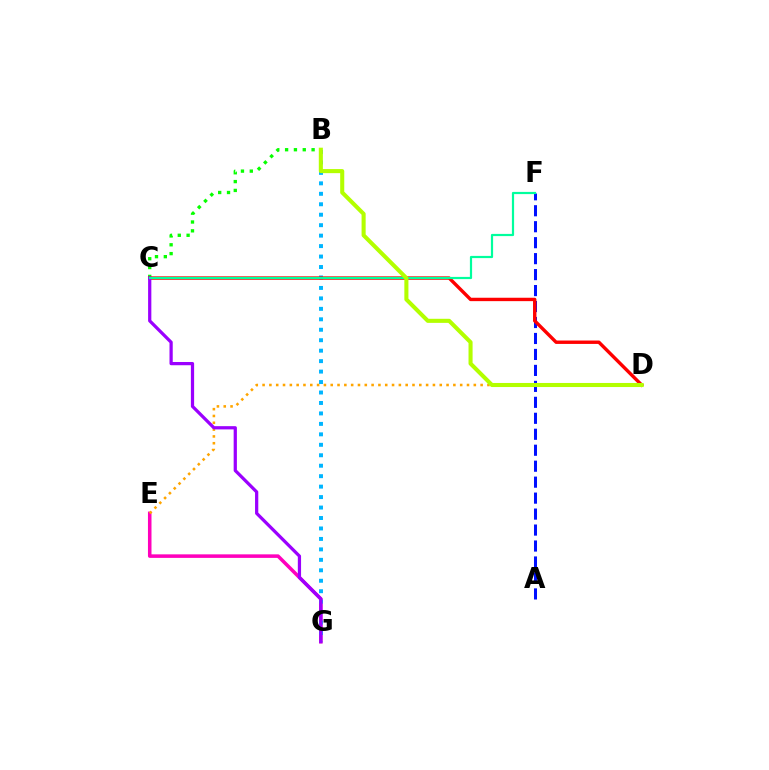{('A', 'F'): [{'color': '#0010ff', 'line_style': 'dashed', 'thickness': 2.17}], ('E', 'G'): [{'color': '#ff00bd', 'line_style': 'solid', 'thickness': 2.55}], ('D', 'E'): [{'color': '#ffa500', 'line_style': 'dotted', 'thickness': 1.85}], ('B', 'G'): [{'color': '#00b5ff', 'line_style': 'dotted', 'thickness': 2.84}], ('B', 'C'): [{'color': '#08ff00', 'line_style': 'dotted', 'thickness': 2.4}], ('C', 'D'): [{'color': '#ff0000', 'line_style': 'solid', 'thickness': 2.44}], ('C', 'G'): [{'color': '#9b00ff', 'line_style': 'solid', 'thickness': 2.33}], ('C', 'F'): [{'color': '#00ff9d', 'line_style': 'solid', 'thickness': 1.59}], ('B', 'D'): [{'color': '#b3ff00', 'line_style': 'solid', 'thickness': 2.93}]}